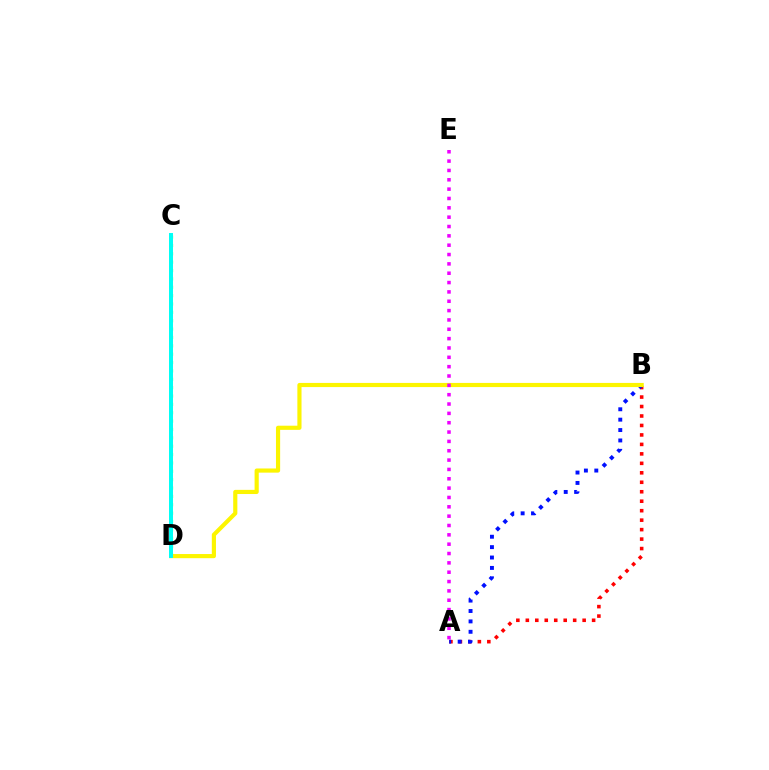{('A', 'B'): [{'color': '#ff0000', 'line_style': 'dotted', 'thickness': 2.57}, {'color': '#0010ff', 'line_style': 'dotted', 'thickness': 2.82}], ('C', 'D'): [{'color': '#08ff00', 'line_style': 'dotted', 'thickness': 2.27}, {'color': '#00fff6', 'line_style': 'solid', 'thickness': 2.86}], ('B', 'D'): [{'color': '#fcf500', 'line_style': 'solid', 'thickness': 2.99}], ('A', 'E'): [{'color': '#ee00ff', 'line_style': 'dotted', 'thickness': 2.54}]}